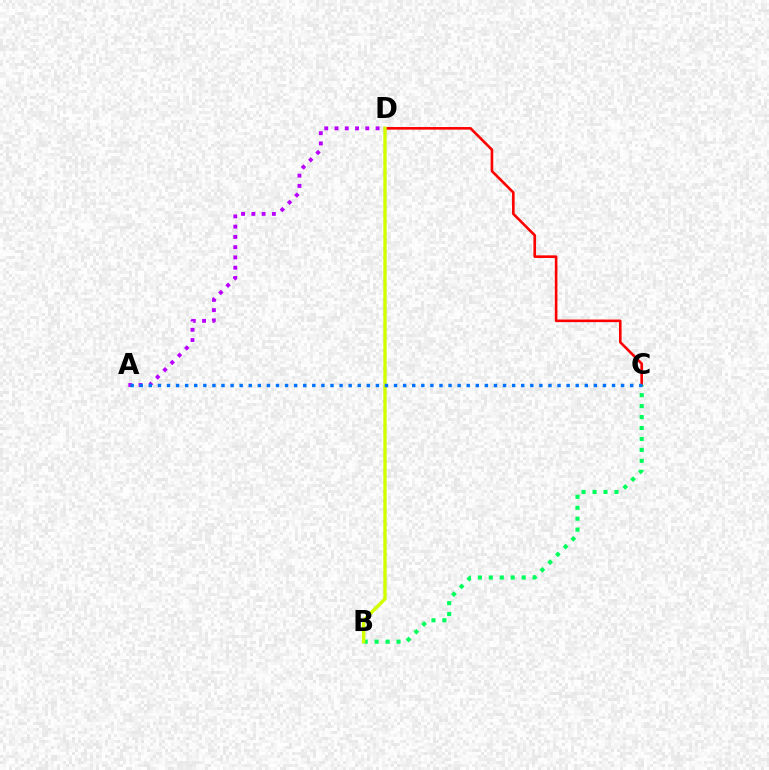{('C', 'D'): [{'color': '#ff0000', 'line_style': 'solid', 'thickness': 1.88}], ('B', 'C'): [{'color': '#00ff5c', 'line_style': 'dotted', 'thickness': 2.97}], ('B', 'D'): [{'color': '#d1ff00', 'line_style': 'solid', 'thickness': 2.44}], ('A', 'D'): [{'color': '#b900ff', 'line_style': 'dotted', 'thickness': 2.79}], ('A', 'C'): [{'color': '#0074ff', 'line_style': 'dotted', 'thickness': 2.47}]}